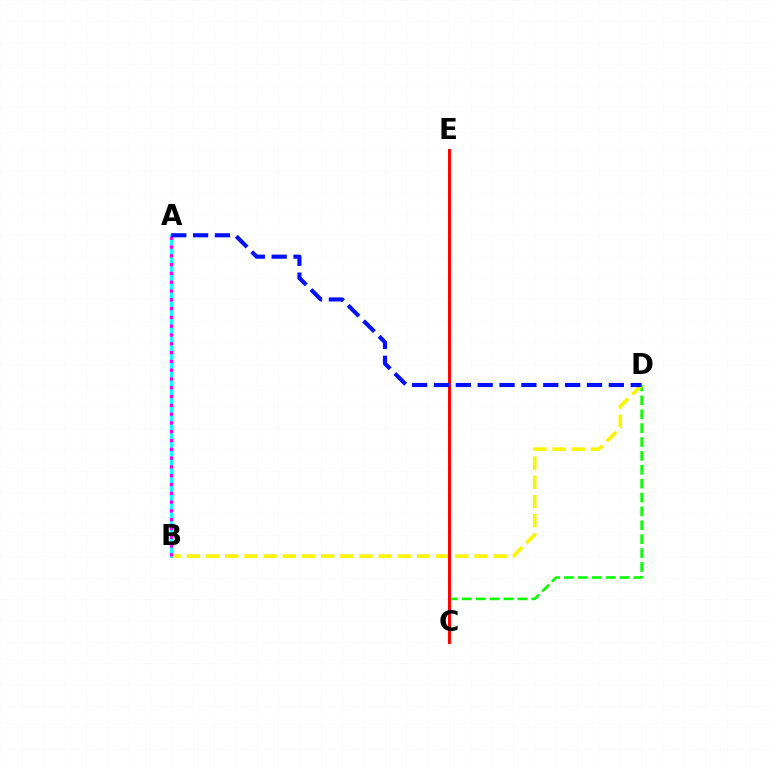{('C', 'D'): [{'color': '#08ff00', 'line_style': 'dashed', 'thickness': 1.89}], ('B', 'D'): [{'color': '#fcf500', 'line_style': 'dashed', 'thickness': 2.6}], ('C', 'E'): [{'color': '#ff0000', 'line_style': 'solid', 'thickness': 2.13}], ('A', 'B'): [{'color': '#00fff6', 'line_style': 'solid', 'thickness': 2.08}, {'color': '#ee00ff', 'line_style': 'dotted', 'thickness': 2.39}], ('A', 'D'): [{'color': '#0010ff', 'line_style': 'dashed', 'thickness': 2.97}]}